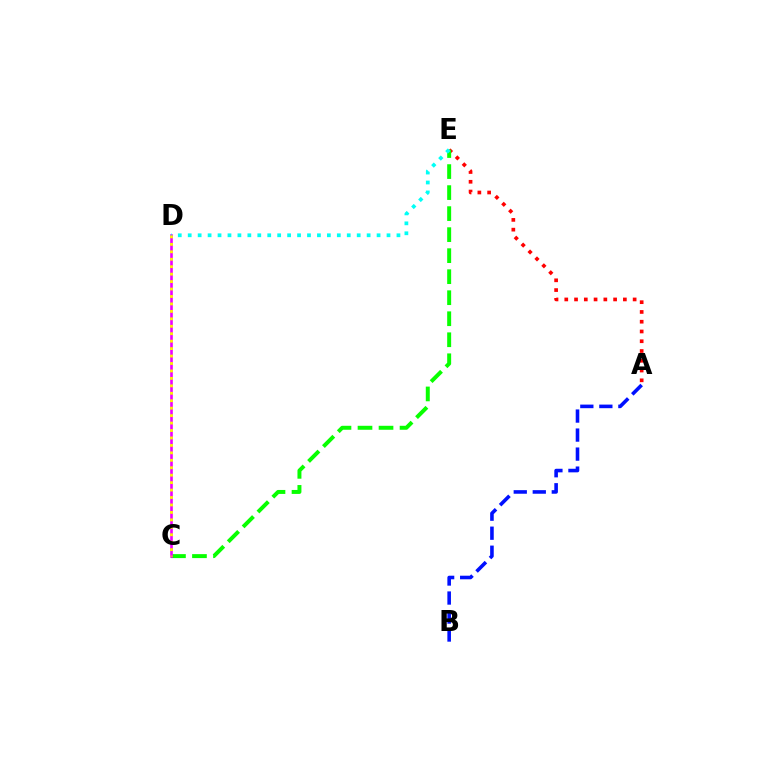{('A', 'E'): [{'color': '#ff0000', 'line_style': 'dotted', 'thickness': 2.65}], ('A', 'B'): [{'color': '#0010ff', 'line_style': 'dashed', 'thickness': 2.58}], ('C', 'E'): [{'color': '#08ff00', 'line_style': 'dashed', 'thickness': 2.86}], ('C', 'D'): [{'color': '#ee00ff', 'line_style': 'solid', 'thickness': 1.89}, {'color': '#fcf500', 'line_style': 'dotted', 'thickness': 2.02}], ('D', 'E'): [{'color': '#00fff6', 'line_style': 'dotted', 'thickness': 2.7}]}